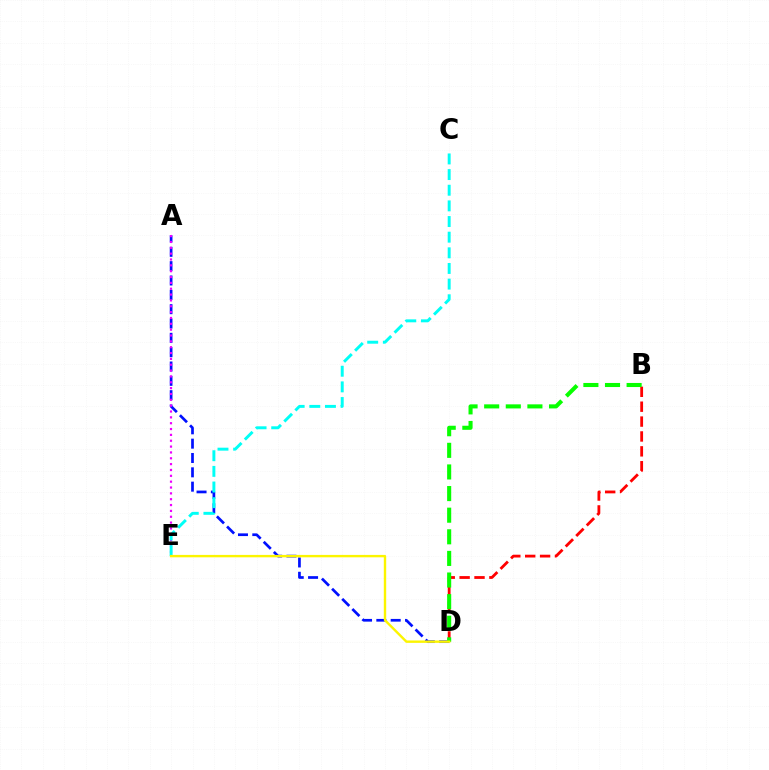{('A', 'D'): [{'color': '#0010ff', 'line_style': 'dashed', 'thickness': 1.95}], ('A', 'E'): [{'color': '#ee00ff', 'line_style': 'dotted', 'thickness': 1.59}], ('B', 'D'): [{'color': '#ff0000', 'line_style': 'dashed', 'thickness': 2.02}, {'color': '#08ff00', 'line_style': 'dashed', 'thickness': 2.94}], ('C', 'E'): [{'color': '#00fff6', 'line_style': 'dashed', 'thickness': 2.13}], ('D', 'E'): [{'color': '#fcf500', 'line_style': 'solid', 'thickness': 1.73}]}